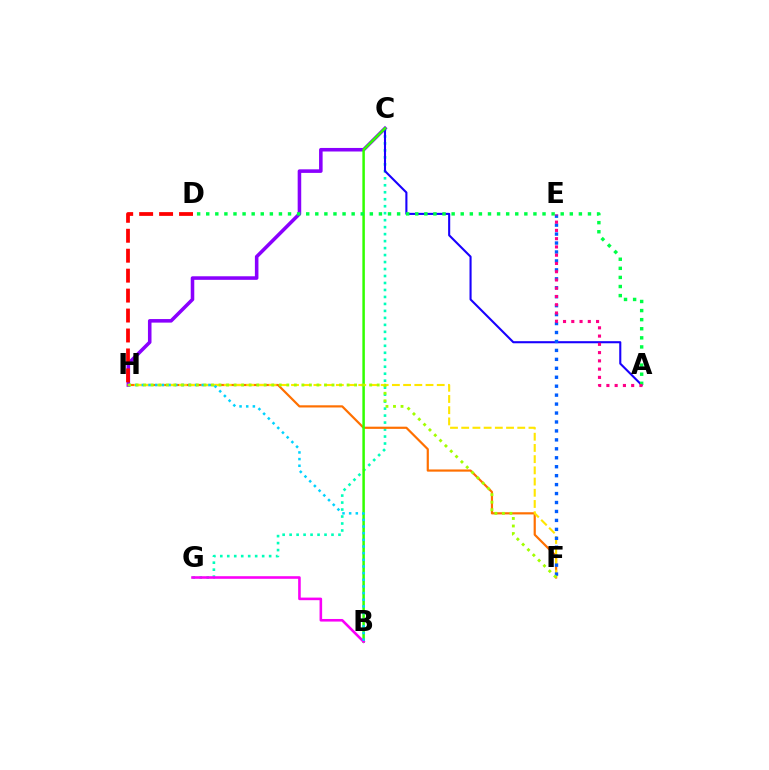{('C', 'G'): [{'color': '#00ffbb', 'line_style': 'dotted', 'thickness': 1.9}], ('C', 'H'): [{'color': '#8a00ff', 'line_style': 'solid', 'thickness': 2.56}], ('D', 'H'): [{'color': '#ff0000', 'line_style': 'dashed', 'thickness': 2.71}], ('A', 'C'): [{'color': '#1900ff', 'line_style': 'solid', 'thickness': 1.51}], ('F', 'H'): [{'color': '#ff7000', 'line_style': 'solid', 'thickness': 1.58}, {'color': '#ffe600', 'line_style': 'dashed', 'thickness': 1.52}, {'color': '#a2ff00', 'line_style': 'dotted', 'thickness': 2.05}], ('B', 'C'): [{'color': '#31ff00', 'line_style': 'solid', 'thickness': 1.8}], ('E', 'F'): [{'color': '#005dff', 'line_style': 'dotted', 'thickness': 2.43}], ('B', 'G'): [{'color': '#fa00f9', 'line_style': 'solid', 'thickness': 1.87}], ('B', 'H'): [{'color': '#00d3ff', 'line_style': 'dotted', 'thickness': 1.81}], ('A', 'D'): [{'color': '#00ff45', 'line_style': 'dotted', 'thickness': 2.47}], ('A', 'E'): [{'color': '#ff0088', 'line_style': 'dotted', 'thickness': 2.24}]}